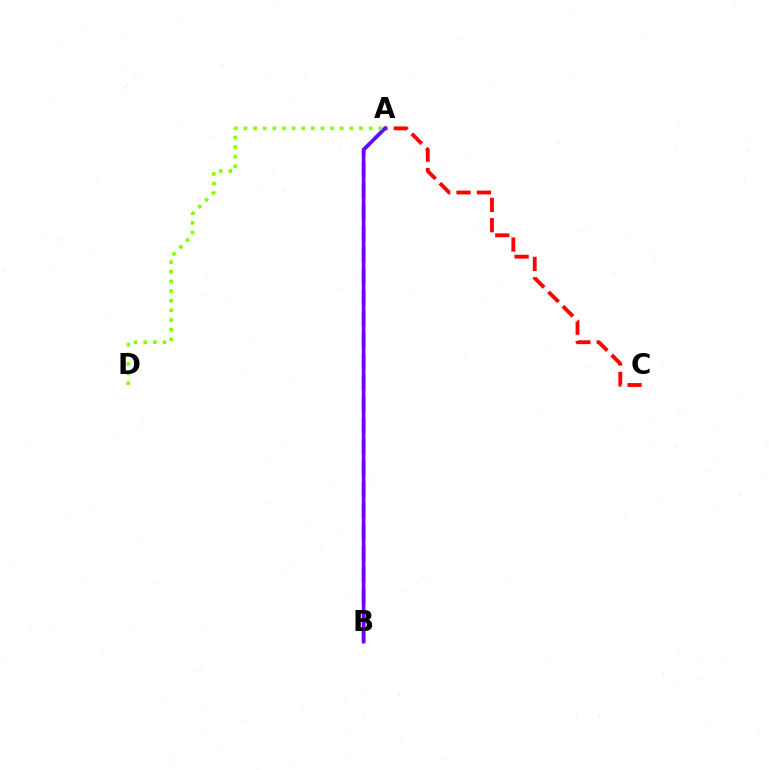{('A', 'B'): [{'color': '#00fff6', 'line_style': 'dashed', 'thickness': 2.9}, {'color': '#7200ff', 'line_style': 'solid', 'thickness': 2.6}], ('A', 'C'): [{'color': '#ff0000', 'line_style': 'dashed', 'thickness': 2.77}], ('A', 'D'): [{'color': '#84ff00', 'line_style': 'dotted', 'thickness': 2.62}]}